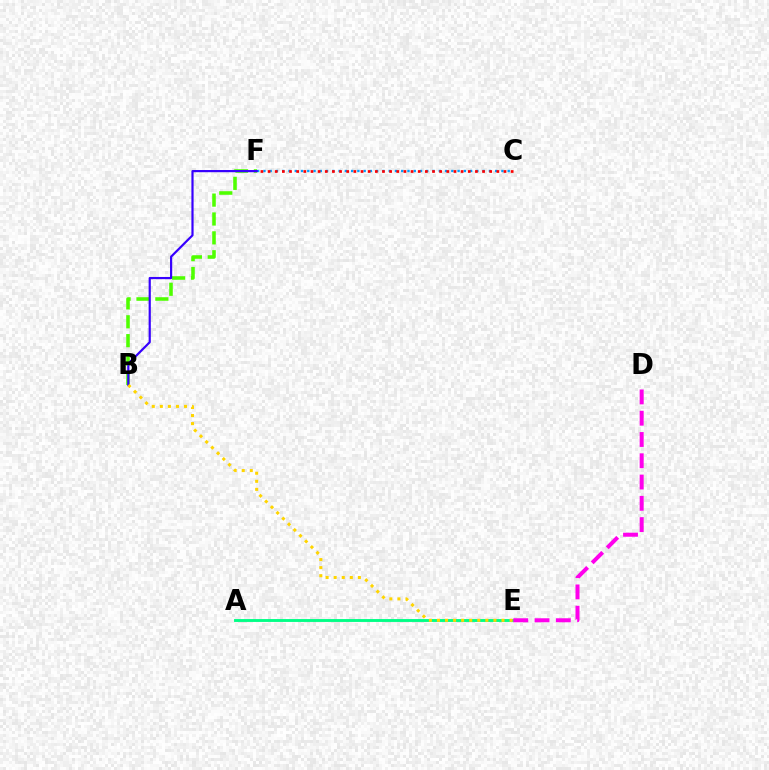{('C', 'F'): [{'color': '#009eff', 'line_style': 'dotted', 'thickness': 1.7}, {'color': '#ff0000', 'line_style': 'dotted', 'thickness': 1.94}], ('A', 'E'): [{'color': '#00ff86', 'line_style': 'solid', 'thickness': 2.08}], ('B', 'F'): [{'color': '#4fff00', 'line_style': 'dashed', 'thickness': 2.56}, {'color': '#3700ff', 'line_style': 'solid', 'thickness': 1.58}], ('B', 'E'): [{'color': '#ffd500', 'line_style': 'dotted', 'thickness': 2.19}], ('D', 'E'): [{'color': '#ff00ed', 'line_style': 'dashed', 'thickness': 2.89}]}